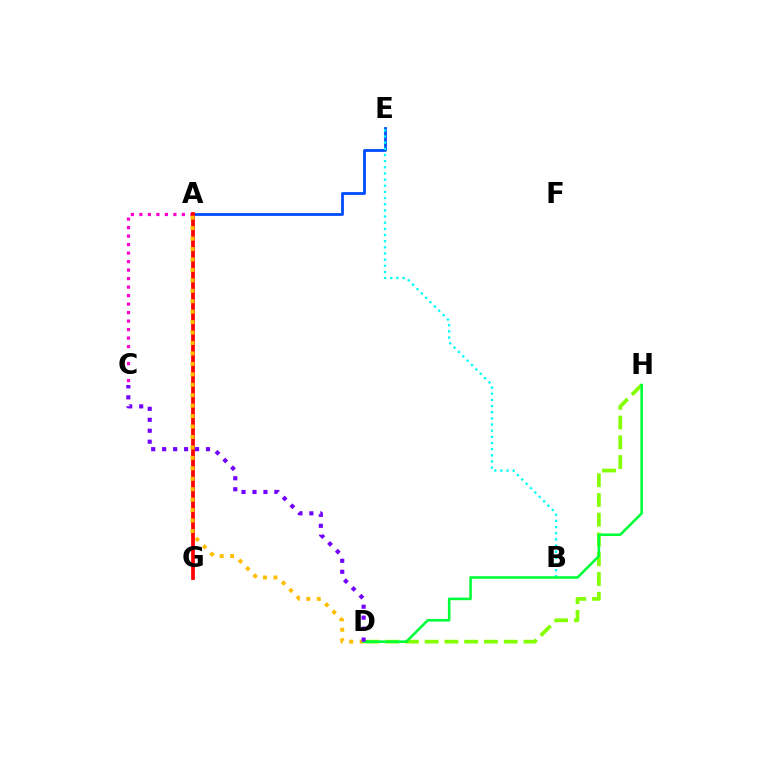{('A', 'C'): [{'color': '#ff00cf', 'line_style': 'dotted', 'thickness': 2.31}], ('A', 'E'): [{'color': '#004bff', 'line_style': 'solid', 'thickness': 2.0}], ('A', 'G'): [{'color': '#ff0000', 'line_style': 'solid', 'thickness': 2.69}], ('B', 'E'): [{'color': '#00fff6', 'line_style': 'dotted', 'thickness': 1.67}], ('A', 'D'): [{'color': '#ffbd00', 'line_style': 'dotted', 'thickness': 2.84}], ('D', 'H'): [{'color': '#84ff00', 'line_style': 'dashed', 'thickness': 2.68}, {'color': '#00ff39', 'line_style': 'solid', 'thickness': 1.85}], ('C', 'D'): [{'color': '#7200ff', 'line_style': 'dotted', 'thickness': 2.98}]}